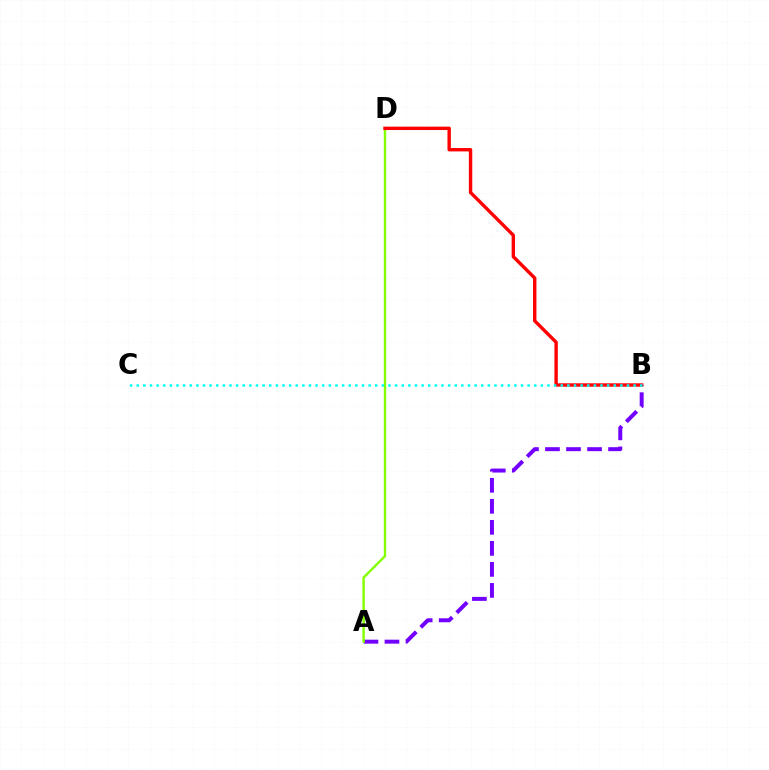{('A', 'B'): [{'color': '#7200ff', 'line_style': 'dashed', 'thickness': 2.86}], ('A', 'D'): [{'color': '#84ff00', 'line_style': 'solid', 'thickness': 1.75}], ('B', 'D'): [{'color': '#ff0000', 'line_style': 'solid', 'thickness': 2.44}], ('B', 'C'): [{'color': '#00fff6', 'line_style': 'dotted', 'thickness': 1.8}]}